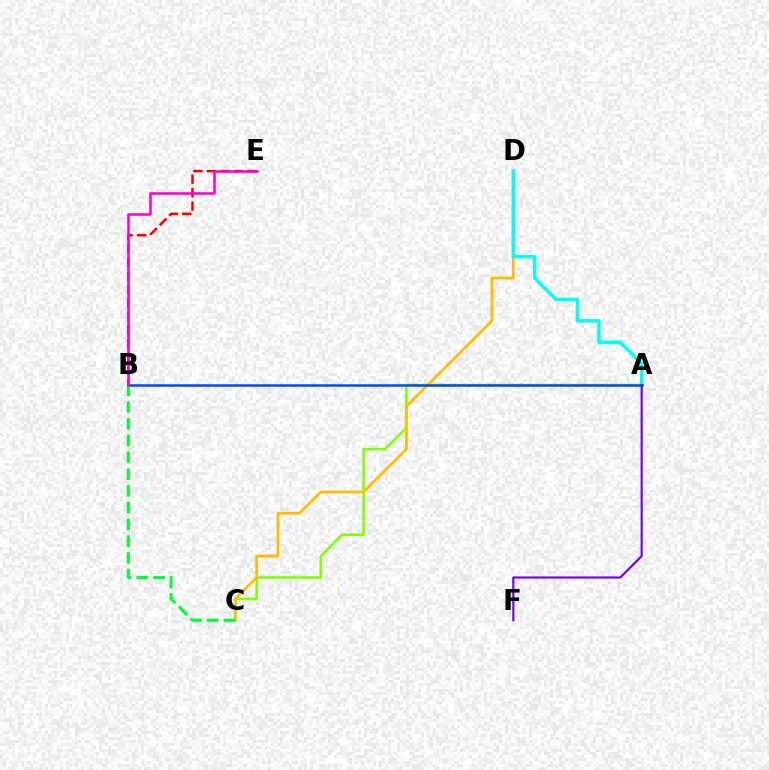{('A', 'C'): [{'color': '#84ff00', 'line_style': 'solid', 'thickness': 1.86}], ('C', 'D'): [{'color': '#ffbd00', 'line_style': 'solid', 'thickness': 1.97}], ('B', 'E'): [{'color': '#ff0000', 'line_style': 'dashed', 'thickness': 1.83}, {'color': '#ff00cf', 'line_style': 'solid', 'thickness': 1.83}], ('A', 'D'): [{'color': '#00fff6', 'line_style': 'solid', 'thickness': 2.49}], ('A', 'B'): [{'color': '#004bff', 'line_style': 'solid', 'thickness': 1.81}], ('B', 'C'): [{'color': '#00ff39', 'line_style': 'dashed', 'thickness': 2.28}], ('A', 'F'): [{'color': '#7200ff', 'line_style': 'solid', 'thickness': 1.56}]}